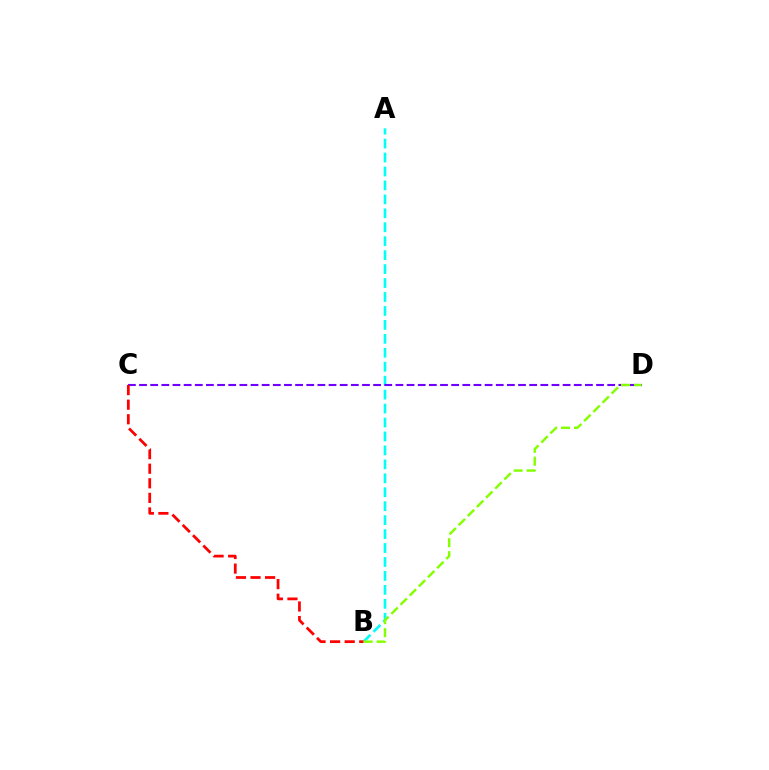{('A', 'B'): [{'color': '#00fff6', 'line_style': 'dashed', 'thickness': 1.89}], ('C', 'D'): [{'color': '#7200ff', 'line_style': 'dashed', 'thickness': 1.51}], ('B', 'C'): [{'color': '#ff0000', 'line_style': 'dashed', 'thickness': 1.98}], ('B', 'D'): [{'color': '#84ff00', 'line_style': 'dashed', 'thickness': 1.76}]}